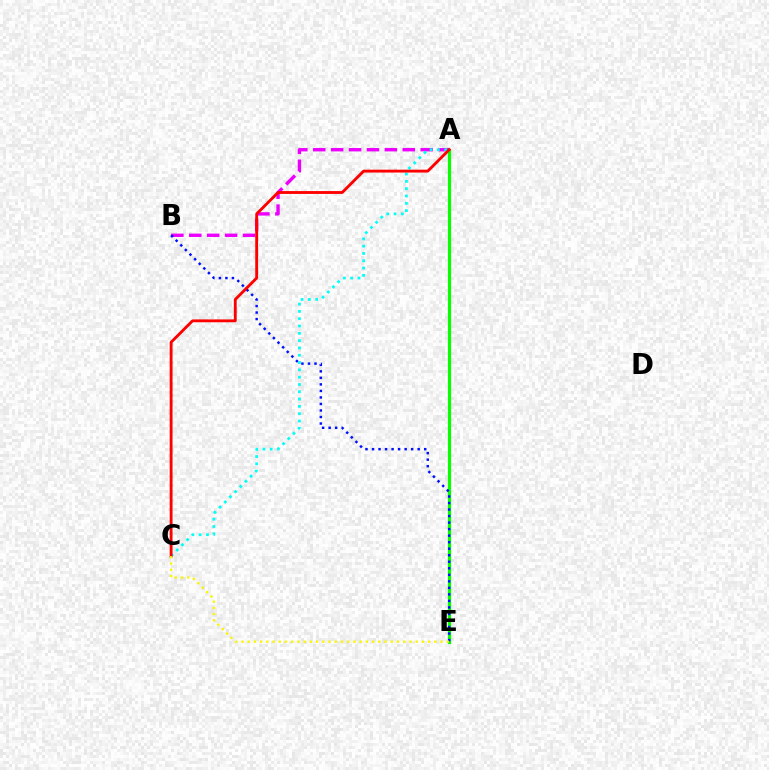{('A', 'B'): [{'color': '#ee00ff', 'line_style': 'dashed', 'thickness': 2.43}], ('A', 'E'): [{'color': '#08ff00', 'line_style': 'solid', 'thickness': 2.29}], ('B', 'E'): [{'color': '#0010ff', 'line_style': 'dotted', 'thickness': 1.77}], ('A', 'C'): [{'color': '#00fff6', 'line_style': 'dotted', 'thickness': 1.99}, {'color': '#ff0000', 'line_style': 'solid', 'thickness': 2.05}], ('C', 'E'): [{'color': '#fcf500', 'line_style': 'dotted', 'thickness': 1.69}]}